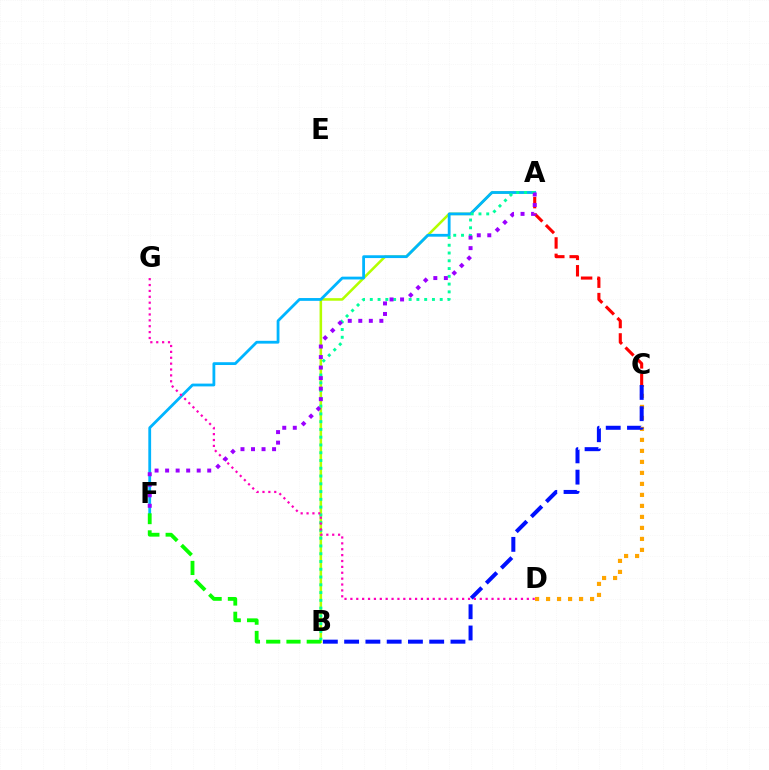{('A', 'B'): [{'color': '#b3ff00', 'line_style': 'solid', 'thickness': 1.84}, {'color': '#00ff9d', 'line_style': 'dotted', 'thickness': 2.11}], ('A', 'F'): [{'color': '#00b5ff', 'line_style': 'solid', 'thickness': 2.02}, {'color': '#9b00ff', 'line_style': 'dotted', 'thickness': 2.86}], ('A', 'C'): [{'color': '#ff0000', 'line_style': 'dashed', 'thickness': 2.23}], ('C', 'D'): [{'color': '#ffa500', 'line_style': 'dotted', 'thickness': 2.99}], ('D', 'G'): [{'color': '#ff00bd', 'line_style': 'dotted', 'thickness': 1.6}], ('B', 'C'): [{'color': '#0010ff', 'line_style': 'dashed', 'thickness': 2.89}], ('B', 'F'): [{'color': '#08ff00', 'line_style': 'dashed', 'thickness': 2.75}]}